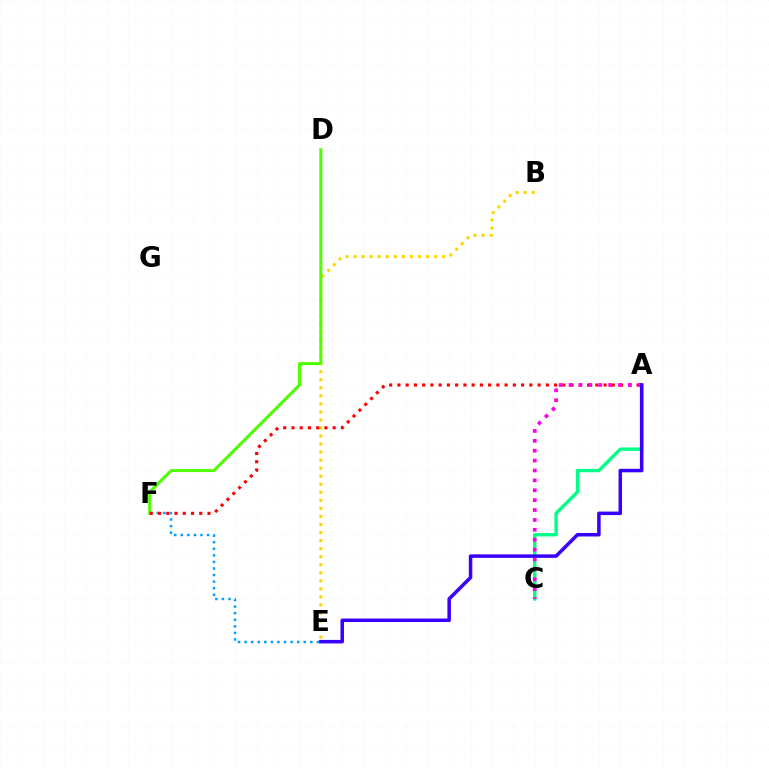{('A', 'C'): [{'color': '#00ff86', 'line_style': 'solid', 'thickness': 2.44}, {'color': '#ff00ed', 'line_style': 'dotted', 'thickness': 2.69}], ('B', 'E'): [{'color': '#ffd500', 'line_style': 'dotted', 'thickness': 2.19}], ('E', 'F'): [{'color': '#009eff', 'line_style': 'dotted', 'thickness': 1.78}], ('D', 'F'): [{'color': '#4fff00', 'line_style': 'solid', 'thickness': 2.18}], ('A', 'F'): [{'color': '#ff0000', 'line_style': 'dotted', 'thickness': 2.24}], ('A', 'E'): [{'color': '#3700ff', 'line_style': 'solid', 'thickness': 2.53}]}